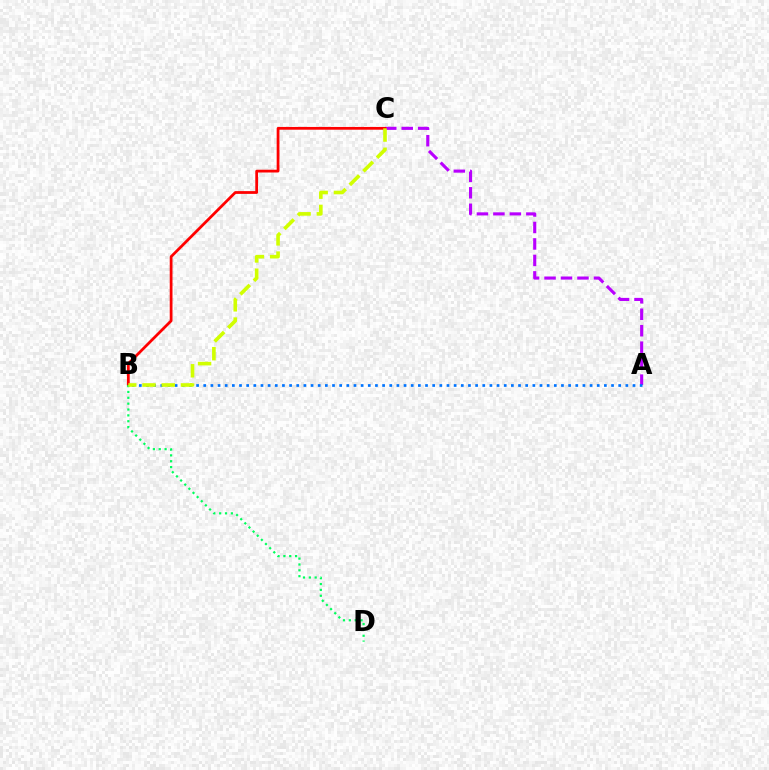{('A', 'C'): [{'color': '#b900ff', 'line_style': 'dashed', 'thickness': 2.24}], ('A', 'B'): [{'color': '#0074ff', 'line_style': 'dotted', 'thickness': 1.94}], ('B', 'C'): [{'color': '#ff0000', 'line_style': 'solid', 'thickness': 1.99}, {'color': '#d1ff00', 'line_style': 'dashed', 'thickness': 2.61}], ('B', 'D'): [{'color': '#00ff5c', 'line_style': 'dotted', 'thickness': 1.59}]}